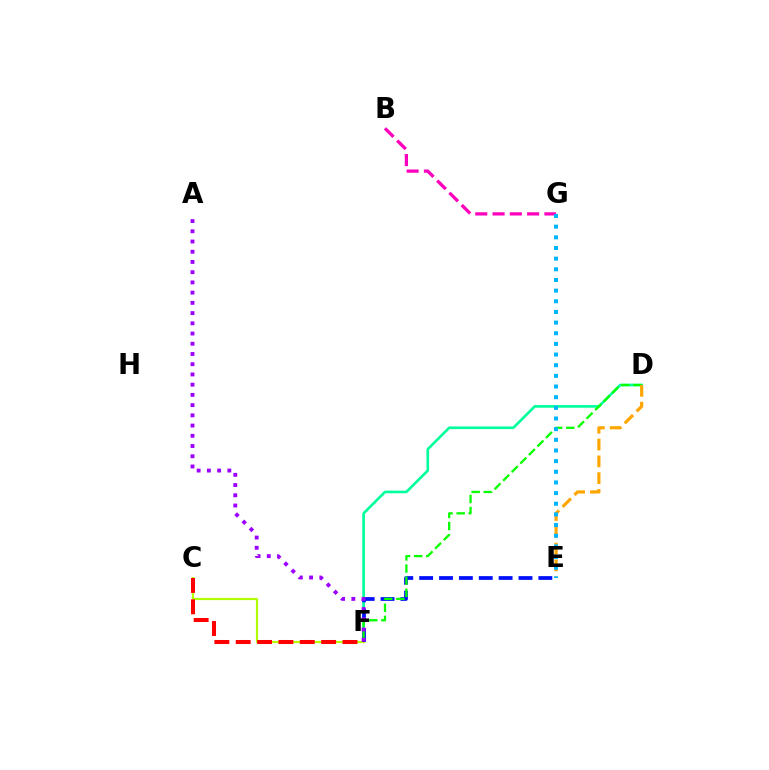{('D', 'F'): [{'color': '#00ff9d', 'line_style': 'solid', 'thickness': 1.91}, {'color': '#08ff00', 'line_style': 'dashed', 'thickness': 1.65}], ('C', 'F'): [{'color': '#b3ff00', 'line_style': 'solid', 'thickness': 1.58}, {'color': '#ff0000', 'line_style': 'dashed', 'thickness': 2.9}], ('E', 'F'): [{'color': '#0010ff', 'line_style': 'dashed', 'thickness': 2.7}], ('D', 'E'): [{'color': '#ffa500', 'line_style': 'dashed', 'thickness': 2.28}], ('B', 'G'): [{'color': '#ff00bd', 'line_style': 'dashed', 'thickness': 2.35}], ('A', 'F'): [{'color': '#9b00ff', 'line_style': 'dotted', 'thickness': 2.78}], ('E', 'G'): [{'color': '#00b5ff', 'line_style': 'dotted', 'thickness': 2.9}]}